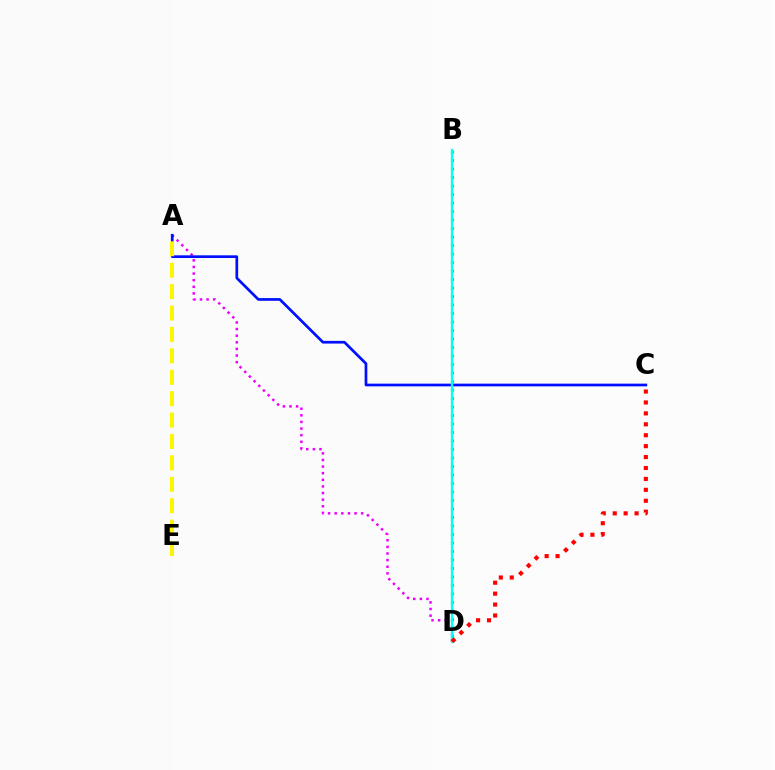{('B', 'D'): [{'color': '#08ff00', 'line_style': 'dotted', 'thickness': 2.31}, {'color': '#00fff6', 'line_style': 'solid', 'thickness': 1.66}], ('A', 'D'): [{'color': '#ee00ff', 'line_style': 'dotted', 'thickness': 1.8}], ('A', 'C'): [{'color': '#0010ff', 'line_style': 'solid', 'thickness': 1.95}], ('A', 'E'): [{'color': '#fcf500', 'line_style': 'dashed', 'thickness': 2.91}], ('C', 'D'): [{'color': '#ff0000', 'line_style': 'dotted', 'thickness': 2.97}]}